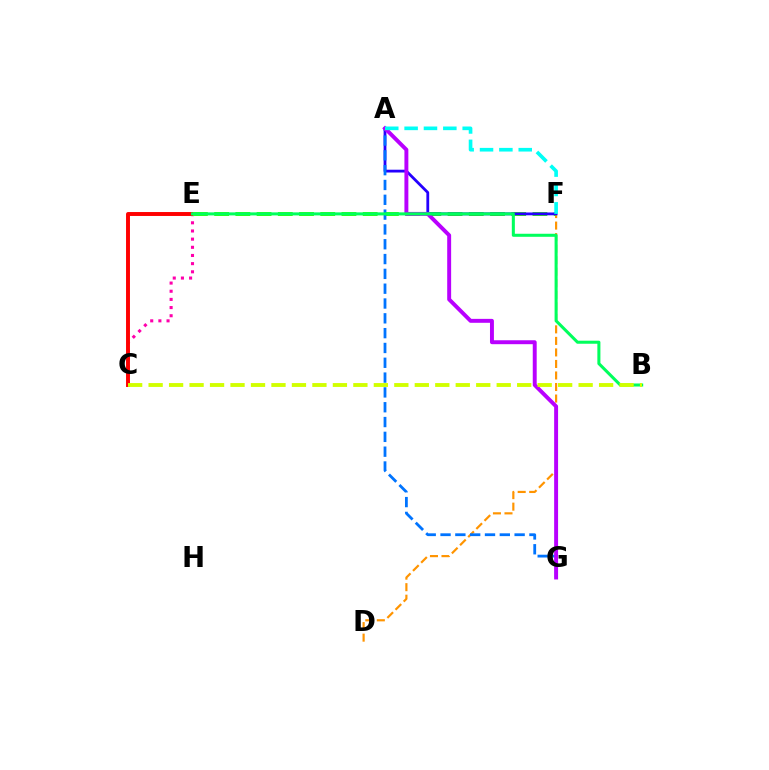{('D', 'F'): [{'color': '#ff9400', 'line_style': 'dashed', 'thickness': 1.57}], ('C', 'E'): [{'color': '#ff00ac', 'line_style': 'dotted', 'thickness': 2.22}, {'color': '#ff0000', 'line_style': 'solid', 'thickness': 2.83}], ('E', 'F'): [{'color': '#3dff00', 'line_style': 'dashed', 'thickness': 2.88}], ('A', 'F'): [{'color': '#2500ff', 'line_style': 'solid', 'thickness': 2.01}, {'color': '#00fff6', 'line_style': 'dashed', 'thickness': 2.63}], ('A', 'G'): [{'color': '#0074ff', 'line_style': 'dashed', 'thickness': 2.01}, {'color': '#b900ff', 'line_style': 'solid', 'thickness': 2.83}], ('B', 'E'): [{'color': '#00ff5c', 'line_style': 'solid', 'thickness': 2.19}], ('B', 'C'): [{'color': '#d1ff00', 'line_style': 'dashed', 'thickness': 2.78}]}